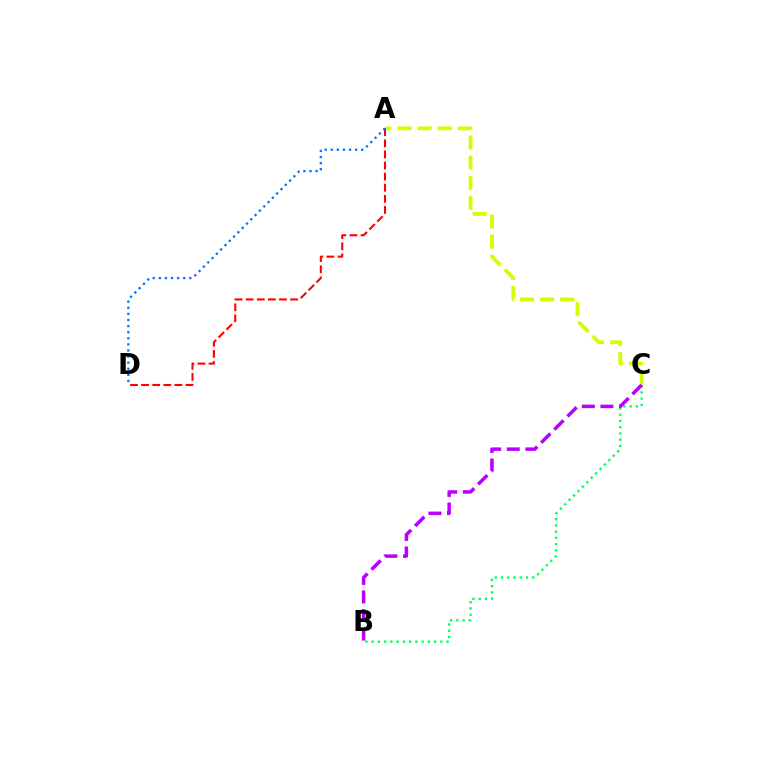{('A', 'C'): [{'color': '#d1ff00', 'line_style': 'dashed', 'thickness': 2.73}], ('B', 'C'): [{'color': '#00ff5c', 'line_style': 'dotted', 'thickness': 1.7}, {'color': '#b900ff', 'line_style': 'dashed', 'thickness': 2.52}], ('A', 'D'): [{'color': '#ff0000', 'line_style': 'dashed', 'thickness': 1.51}, {'color': '#0074ff', 'line_style': 'dotted', 'thickness': 1.66}]}